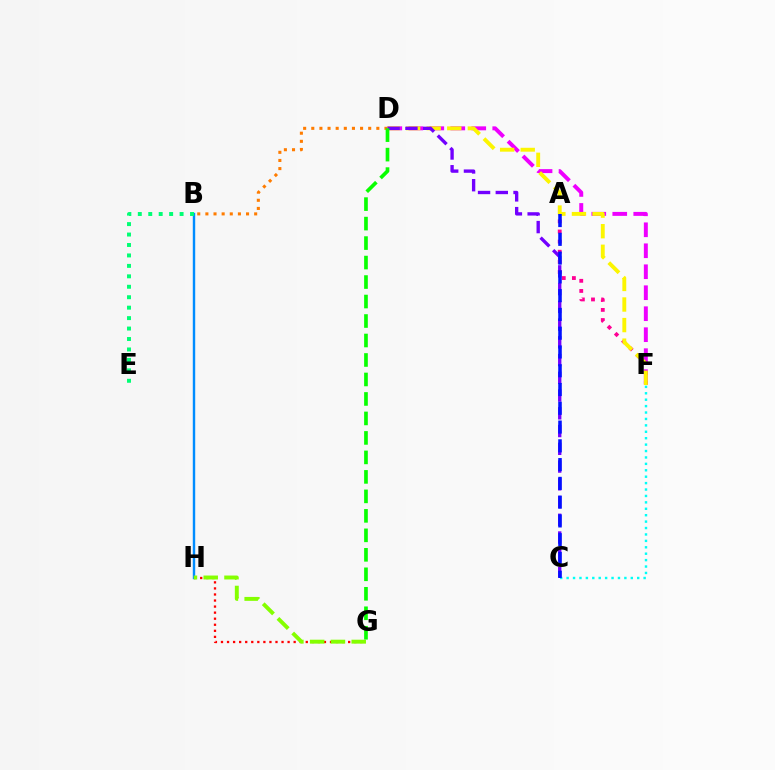{('G', 'H'): [{'color': '#ff0000', 'line_style': 'dotted', 'thickness': 1.65}, {'color': '#84ff00', 'line_style': 'dashed', 'thickness': 2.82}], ('B', 'H'): [{'color': '#008cff', 'line_style': 'solid', 'thickness': 1.74}], ('D', 'F'): [{'color': '#ee00ff', 'line_style': 'dashed', 'thickness': 2.85}, {'color': '#fcf500', 'line_style': 'dashed', 'thickness': 2.79}], ('A', 'F'): [{'color': '#ff0094', 'line_style': 'dotted', 'thickness': 2.75}], ('B', 'D'): [{'color': '#ff7c00', 'line_style': 'dotted', 'thickness': 2.21}], ('C', 'D'): [{'color': '#7200ff', 'line_style': 'dashed', 'thickness': 2.41}], ('C', 'F'): [{'color': '#00fff6', 'line_style': 'dotted', 'thickness': 1.74}], ('A', 'C'): [{'color': '#0010ff', 'line_style': 'dashed', 'thickness': 2.55}], ('B', 'E'): [{'color': '#00ff74', 'line_style': 'dotted', 'thickness': 2.84}], ('D', 'G'): [{'color': '#08ff00', 'line_style': 'dashed', 'thickness': 2.65}]}